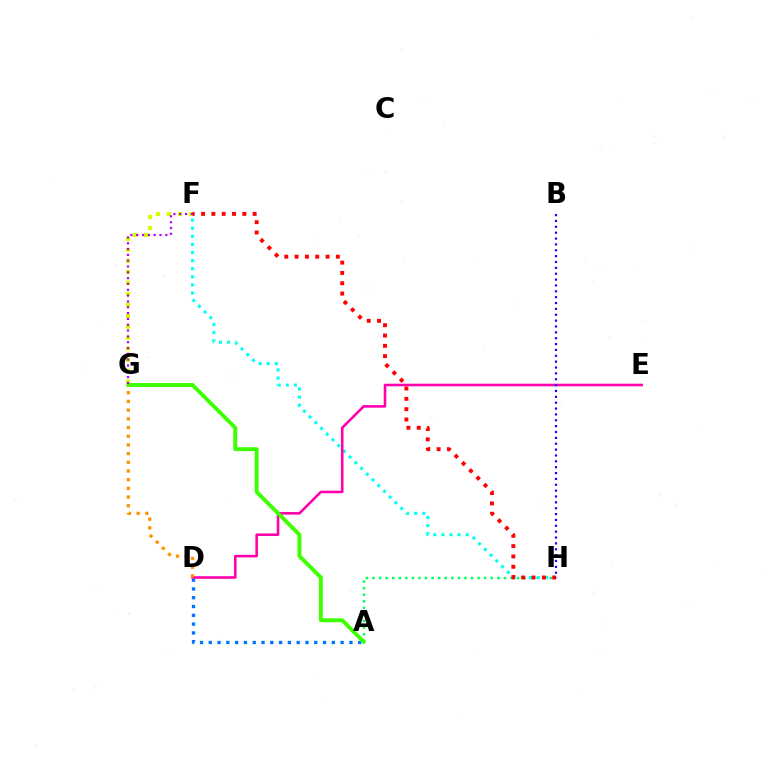{('A', 'D'): [{'color': '#0074ff', 'line_style': 'dotted', 'thickness': 2.39}], ('A', 'H'): [{'color': '#00ff5c', 'line_style': 'dotted', 'thickness': 1.78}], ('F', 'G'): [{'color': '#d1ff00', 'line_style': 'dotted', 'thickness': 2.98}, {'color': '#b900ff', 'line_style': 'dotted', 'thickness': 1.58}], ('F', 'H'): [{'color': '#00fff6', 'line_style': 'dotted', 'thickness': 2.2}, {'color': '#ff0000', 'line_style': 'dotted', 'thickness': 2.8}], ('D', 'E'): [{'color': '#ff00ac', 'line_style': 'solid', 'thickness': 1.86}], ('A', 'G'): [{'color': '#3dff00', 'line_style': 'solid', 'thickness': 2.81}], ('B', 'H'): [{'color': '#2500ff', 'line_style': 'dotted', 'thickness': 1.59}], ('D', 'G'): [{'color': '#ff9400', 'line_style': 'dotted', 'thickness': 2.36}]}